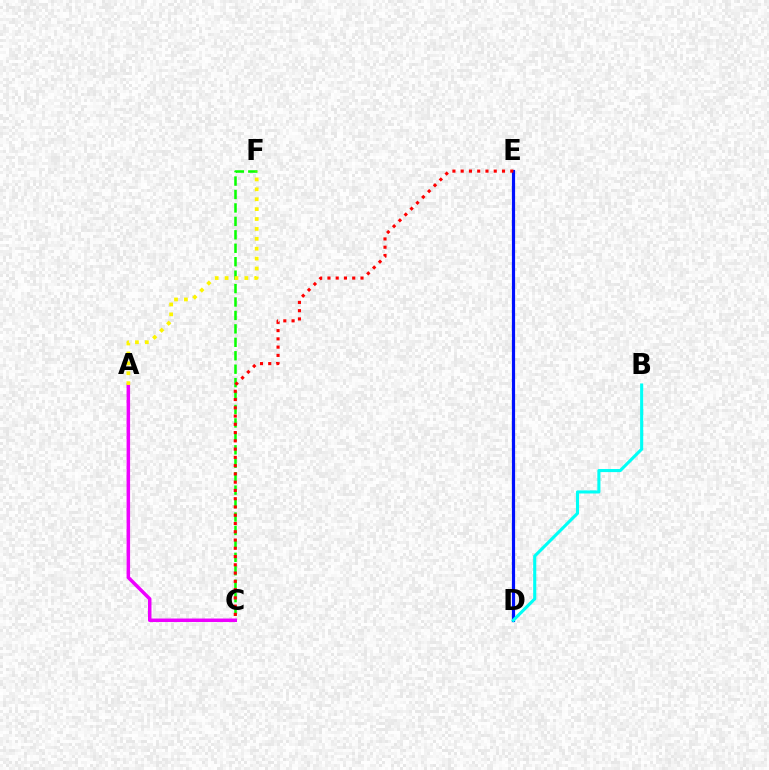{('C', 'F'): [{'color': '#08ff00', 'line_style': 'dashed', 'thickness': 1.83}], ('D', 'E'): [{'color': '#0010ff', 'line_style': 'solid', 'thickness': 2.29}], ('A', 'C'): [{'color': '#ee00ff', 'line_style': 'solid', 'thickness': 2.52}], ('C', 'E'): [{'color': '#ff0000', 'line_style': 'dotted', 'thickness': 2.25}], ('A', 'F'): [{'color': '#fcf500', 'line_style': 'dotted', 'thickness': 2.69}], ('B', 'D'): [{'color': '#00fff6', 'line_style': 'solid', 'thickness': 2.23}]}